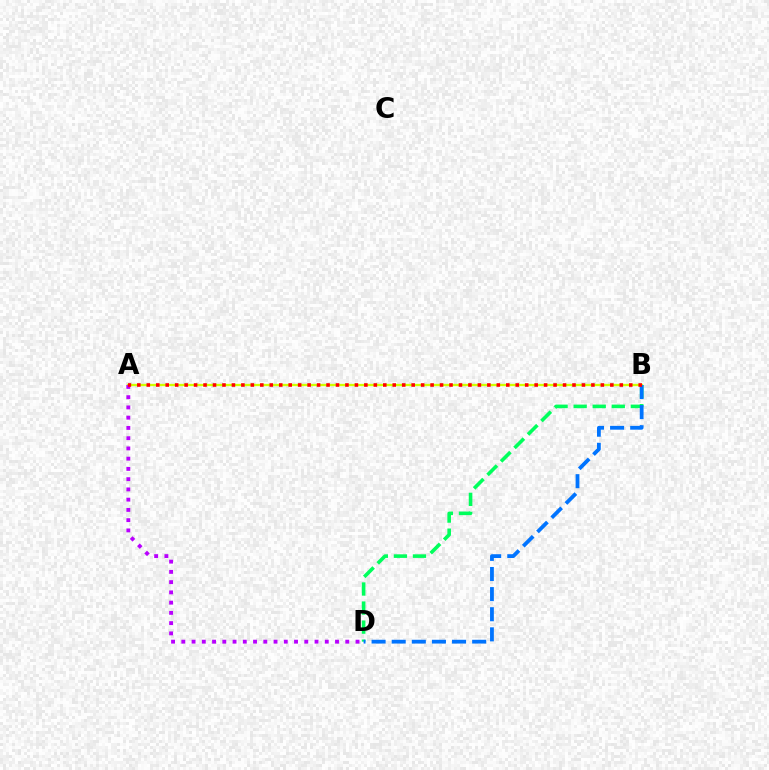{('A', 'B'): [{'color': '#d1ff00', 'line_style': 'solid', 'thickness': 1.66}, {'color': '#ff0000', 'line_style': 'dotted', 'thickness': 2.57}], ('B', 'D'): [{'color': '#00ff5c', 'line_style': 'dashed', 'thickness': 2.59}, {'color': '#0074ff', 'line_style': 'dashed', 'thickness': 2.73}], ('A', 'D'): [{'color': '#b900ff', 'line_style': 'dotted', 'thickness': 2.78}]}